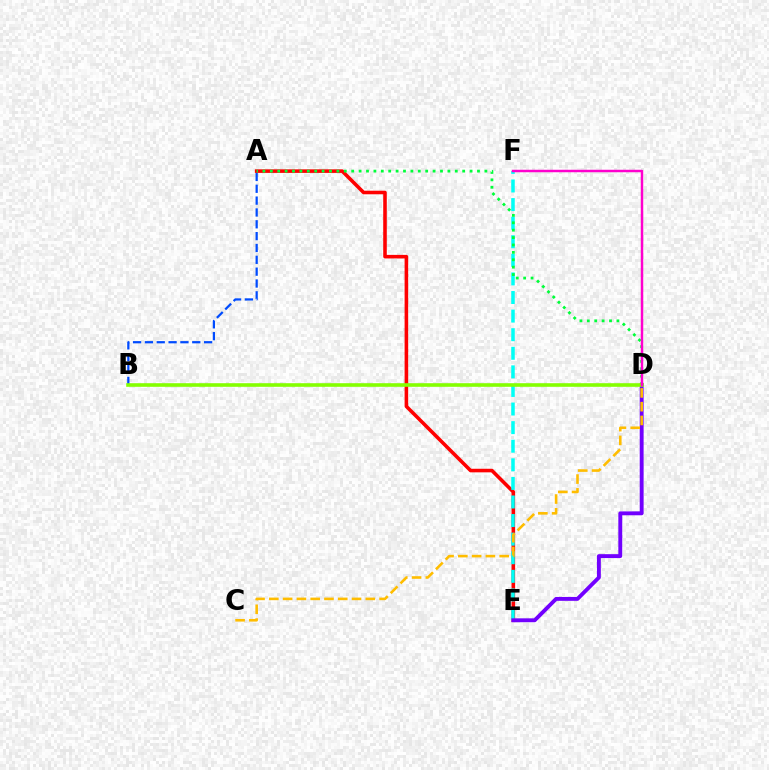{('A', 'B'): [{'color': '#004bff', 'line_style': 'dashed', 'thickness': 1.61}], ('A', 'E'): [{'color': '#ff0000', 'line_style': 'solid', 'thickness': 2.57}], ('E', 'F'): [{'color': '#00fff6', 'line_style': 'dashed', 'thickness': 2.53}], ('D', 'E'): [{'color': '#7200ff', 'line_style': 'solid', 'thickness': 2.8}], ('A', 'D'): [{'color': '#00ff39', 'line_style': 'dotted', 'thickness': 2.01}], ('B', 'D'): [{'color': '#84ff00', 'line_style': 'solid', 'thickness': 2.6}], ('D', 'F'): [{'color': '#ff00cf', 'line_style': 'solid', 'thickness': 1.78}], ('C', 'D'): [{'color': '#ffbd00', 'line_style': 'dashed', 'thickness': 1.87}]}